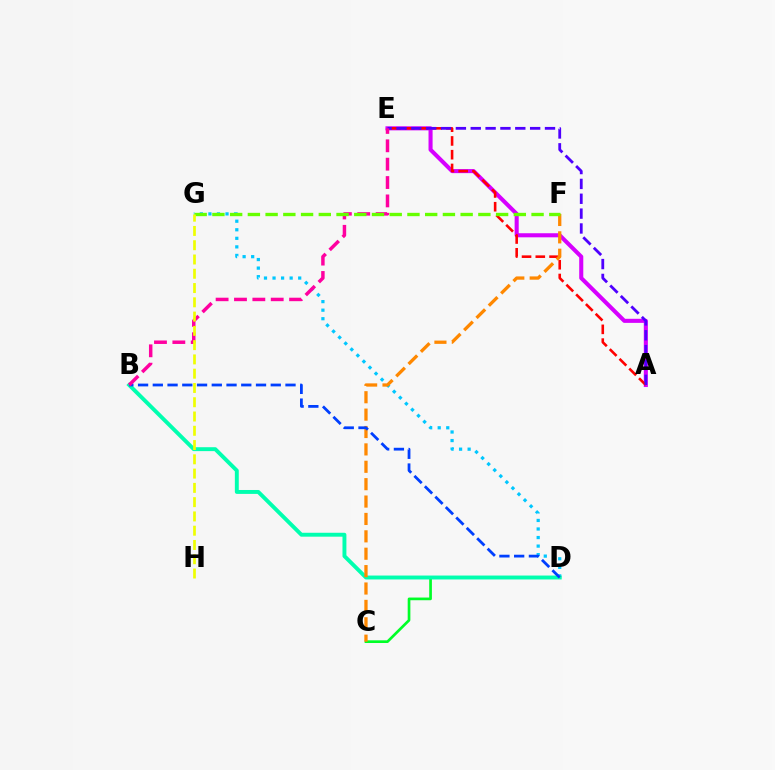{('A', 'E'): [{'color': '#d600ff', 'line_style': 'solid', 'thickness': 2.93}, {'color': '#ff0000', 'line_style': 'dashed', 'thickness': 1.87}, {'color': '#4f00ff', 'line_style': 'dashed', 'thickness': 2.02}], ('C', 'D'): [{'color': '#00ff27', 'line_style': 'solid', 'thickness': 1.93}], ('D', 'G'): [{'color': '#00c7ff', 'line_style': 'dotted', 'thickness': 2.32}], ('B', 'D'): [{'color': '#00ffaf', 'line_style': 'solid', 'thickness': 2.82}, {'color': '#003fff', 'line_style': 'dashed', 'thickness': 2.0}], ('C', 'F'): [{'color': '#ff8800', 'line_style': 'dashed', 'thickness': 2.36}], ('B', 'E'): [{'color': '#ff00a0', 'line_style': 'dashed', 'thickness': 2.5}], ('F', 'G'): [{'color': '#66ff00', 'line_style': 'dashed', 'thickness': 2.41}], ('G', 'H'): [{'color': '#eeff00', 'line_style': 'dashed', 'thickness': 1.94}]}